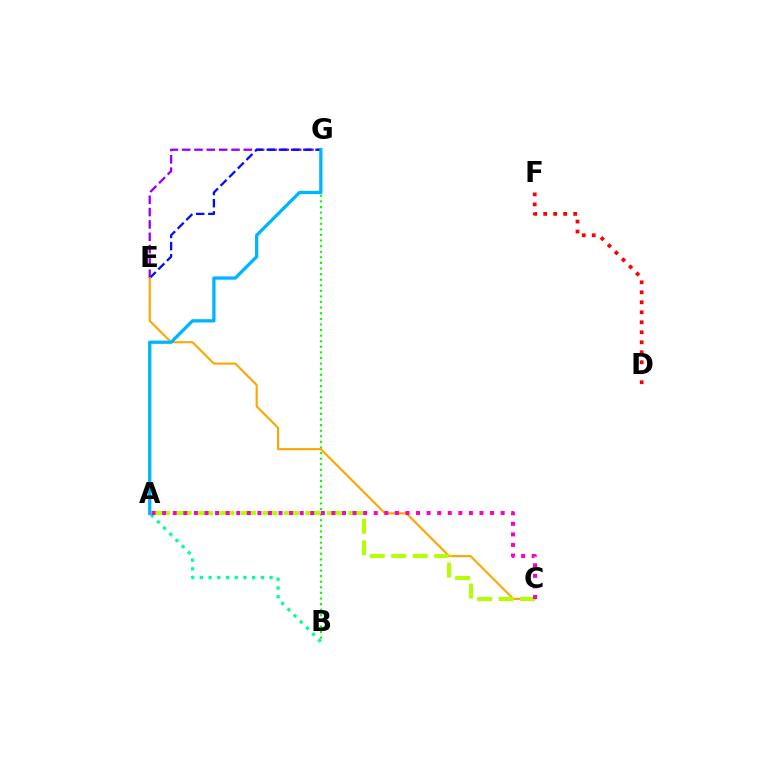{('A', 'B'): [{'color': '#00ff9d', 'line_style': 'dotted', 'thickness': 2.37}], ('E', 'G'): [{'color': '#9b00ff', 'line_style': 'dashed', 'thickness': 1.67}, {'color': '#0010ff', 'line_style': 'dashed', 'thickness': 1.66}], ('B', 'G'): [{'color': '#08ff00', 'line_style': 'dotted', 'thickness': 1.52}], ('C', 'E'): [{'color': '#ffa500', 'line_style': 'solid', 'thickness': 1.52}], ('A', 'G'): [{'color': '#00b5ff', 'line_style': 'solid', 'thickness': 2.37}], ('A', 'C'): [{'color': '#b3ff00', 'line_style': 'dashed', 'thickness': 2.92}, {'color': '#ff00bd', 'line_style': 'dotted', 'thickness': 2.87}], ('D', 'F'): [{'color': '#ff0000', 'line_style': 'dotted', 'thickness': 2.71}]}